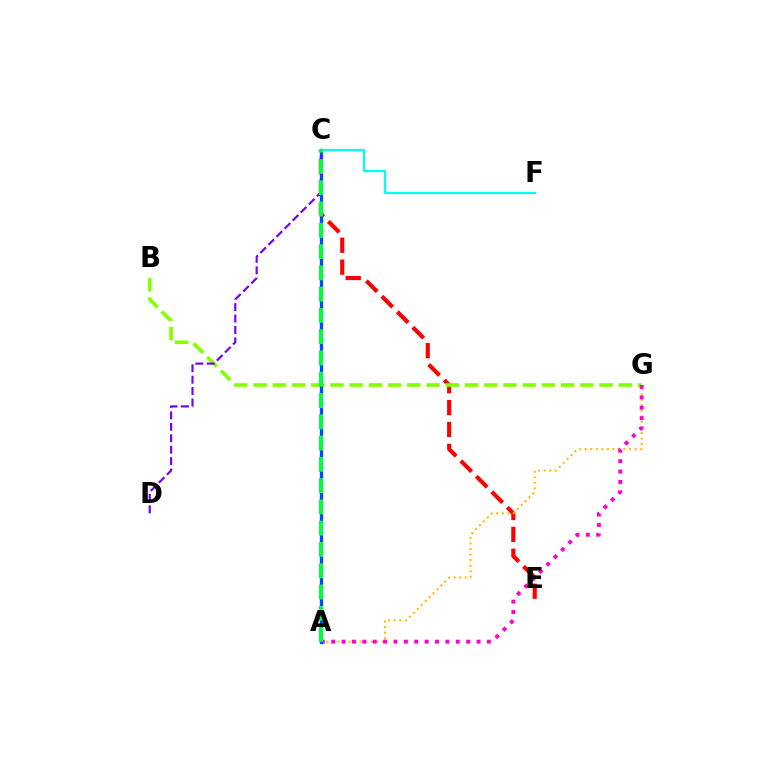{('C', 'E'): [{'color': '#ff0000', 'line_style': 'dashed', 'thickness': 2.98}], ('A', 'G'): [{'color': '#ffbd00', 'line_style': 'dotted', 'thickness': 1.51}, {'color': '#ff00cf', 'line_style': 'dotted', 'thickness': 2.82}], ('B', 'G'): [{'color': '#84ff00', 'line_style': 'dashed', 'thickness': 2.61}], ('A', 'C'): [{'color': '#004bff', 'line_style': 'solid', 'thickness': 2.4}, {'color': '#00ff39', 'line_style': 'dashed', 'thickness': 2.89}], ('C', 'F'): [{'color': '#00fff6', 'line_style': 'solid', 'thickness': 1.61}], ('C', 'D'): [{'color': '#7200ff', 'line_style': 'dashed', 'thickness': 1.55}]}